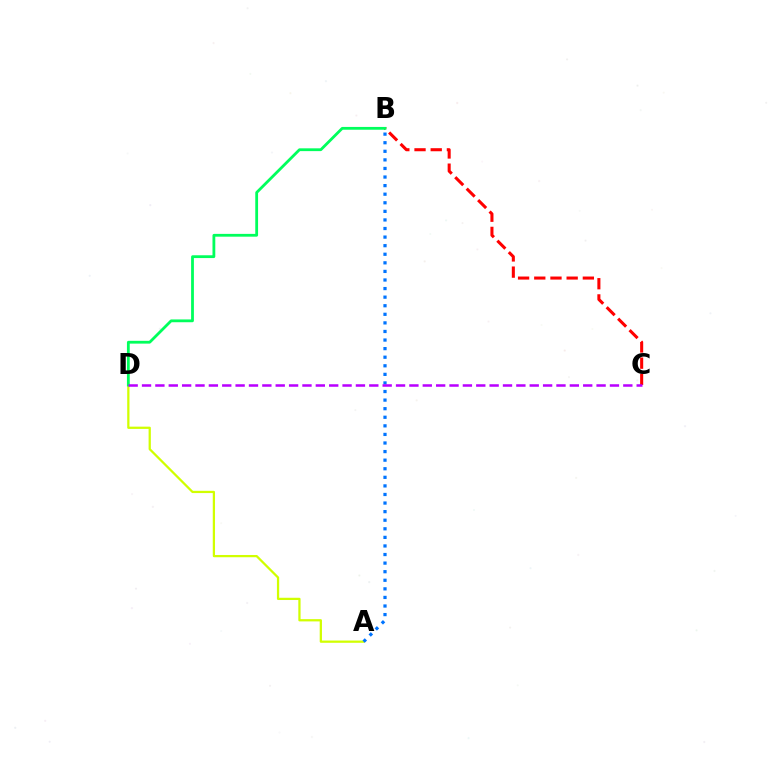{('B', 'C'): [{'color': '#ff0000', 'line_style': 'dashed', 'thickness': 2.2}], ('A', 'D'): [{'color': '#d1ff00', 'line_style': 'solid', 'thickness': 1.62}], ('A', 'B'): [{'color': '#0074ff', 'line_style': 'dotted', 'thickness': 2.33}], ('B', 'D'): [{'color': '#00ff5c', 'line_style': 'solid', 'thickness': 2.02}], ('C', 'D'): [{'color': '#b900ff', 'line_style': 'dashed', 'thickness': 1.82}]}